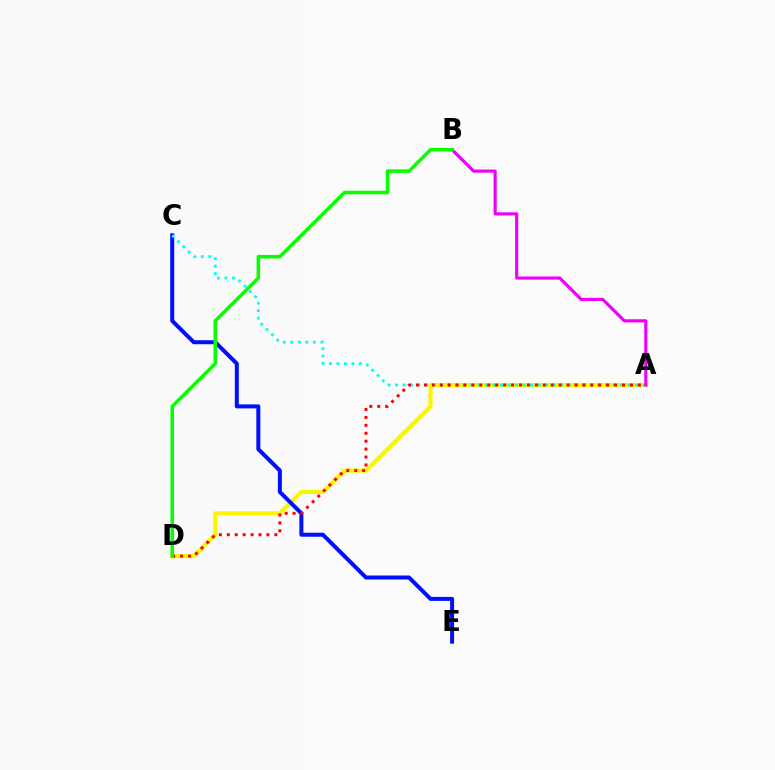{('A', 'D'): [{'color': '#fcf500', 'line_style': 'solid', 'thickness': 2.99}, {'color': '#ff0000', 'line_style': 'dotted', 'thickness': 2.15}], ('C', 'E'): [{'color': '#0010ff', 'line_style': 'solid', 'thickness': 2.89}], ('A', 'C'): [{'color': '#00fff6', 'line_style': 'dotted', 'thickness': 2.04}], ('A', 'B'): [{'color': '#ee00ff', 'line_style': 'solid', 'thickness': 2.27}], ('B', 'D'): [{'color': '#08ff00', 'line_style': 'solid', 'thickness': 2.54}]}